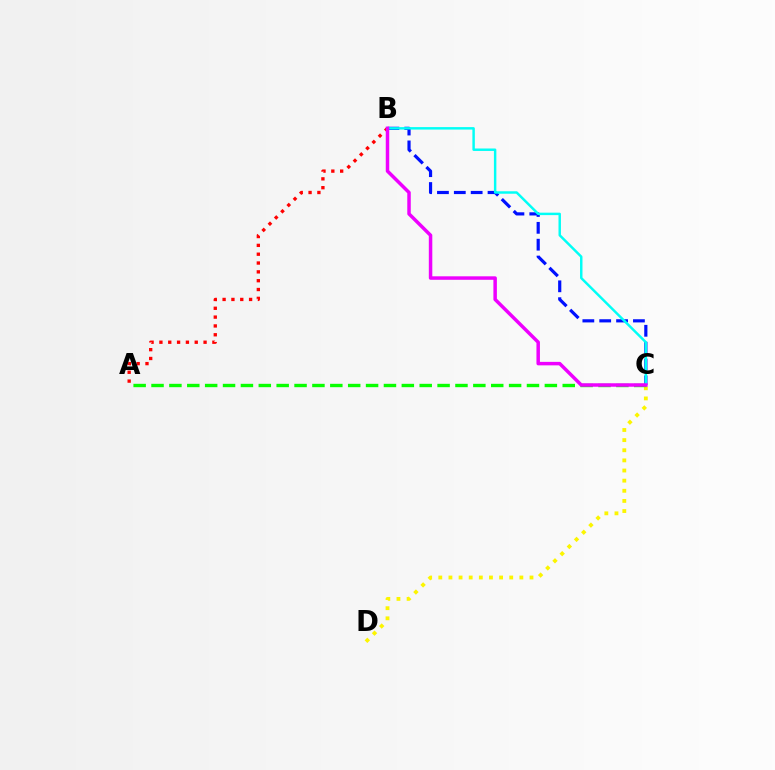{('A', 'B'): [{'color': '#ff0000', 'line_style': 'dotted', 'thickness': 2.4}], ('C', 'D'): [{'color': '#fcf500', 'line_style': 'dotted', 'thickness': 2.75}], ('A', 'C'): [{'color': '#08ff00', 'line_style': 'dashed', 'thickness': 2.43}], ('B', 'C'): [{'color': '#0010ff', 'line_style': 'dashed', 'thickness': 2.29}, {'color': '#00fff6', 'line_style': 'solid', 'thickness': 1.77}, {'color': '#ee00ff', 'line_style': 'solid', 'thickness': 2.51}]}